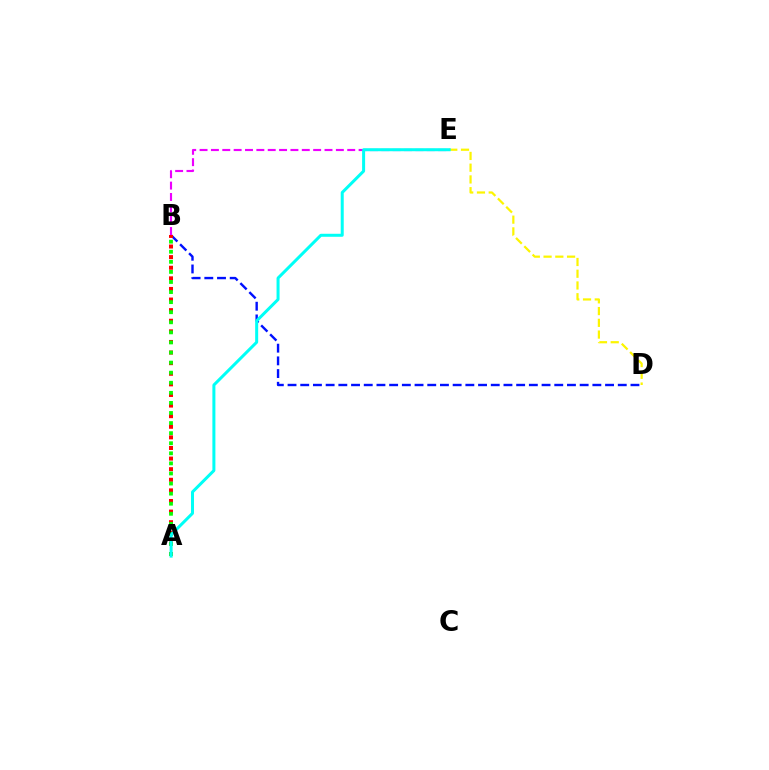{('B', 'D'): [{'color': '#0010ff', 'line_style': 'dashed', 'thickness': 1.73}], ('D', 'E'): [{'color': '#fcf500', 'line_style': 'dashed', 'thickness': 1.6}], ('B', 'E'): [{'color': '#ee00ff', 'line_style': 'dashed', 'thickness': 1.54}], ('A', 'B'): [{'color': '#ff0000', 'line_style': 'dotted', 'thickness': 2.88}, {'color': '#08ff00', 'line_style': 'dotted', 'thickness': 2.74}], ('A', 'E'): [{'color': '#00fff6', 'line_style': 'solid', 'thickness': 2.17}]}